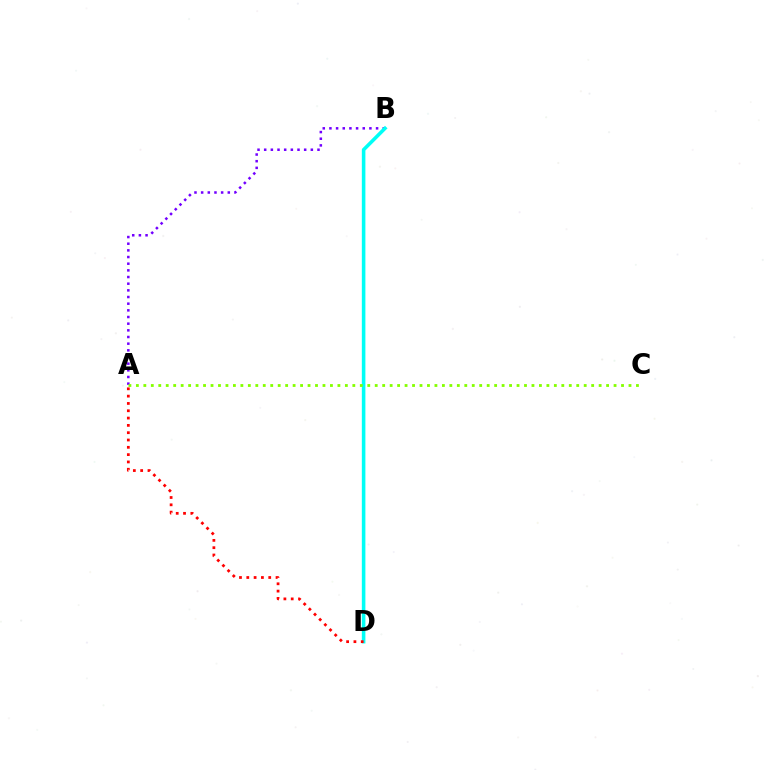{('A', 'B'): [{'color': '#7200ff', 'line_style': 'dotted', 'thickness': 1.81}], ('B', 'D'): [{'color': '#00fff6', 'line_style': 'solid', 'thickness': 2.57}], ('A', 'C'): [{'color': '#84ff00', 'line_style': 'dotted', 'thickness': 2.03}], ('A', 'D'): [{'color': '#ff0000', 'line_style': 'dotted', 'thickness': 1.99}]}